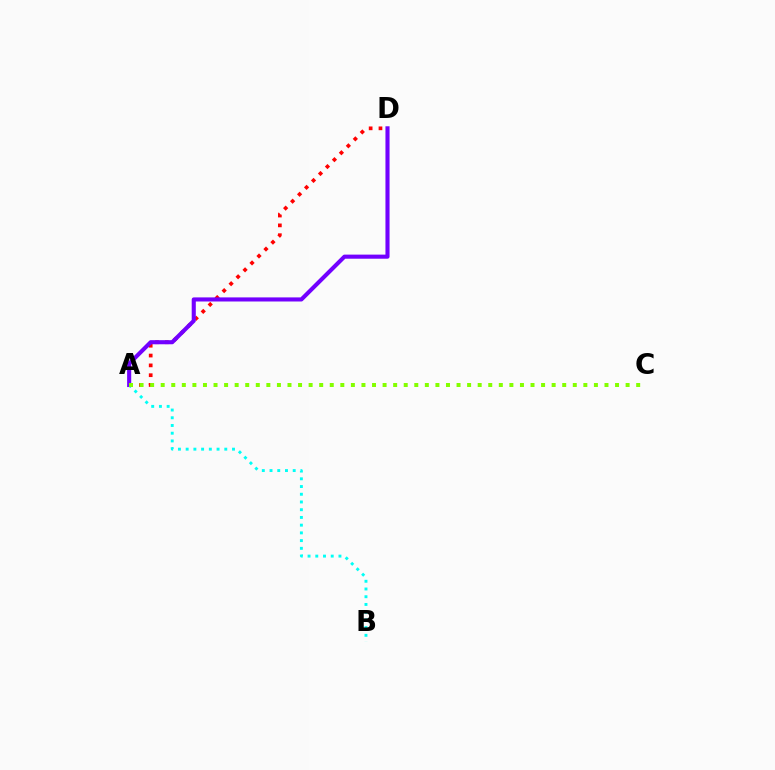{('A', 'B'): [{'color': '#00fff6', 'line_style': 'dotted', 'thickness': 2.1}], ('A', 'D'): [{'color': '#ff0000', 'line_style': 'dotted', 'thickness': 2.67}, {'color': '#7200ff', 'line_style': 'solid', 'thickness': 2.95}], ('A', 'C'): [{'color': '#84ff00', 'line_style': 'dotted', 'thickness': 2.87}]}